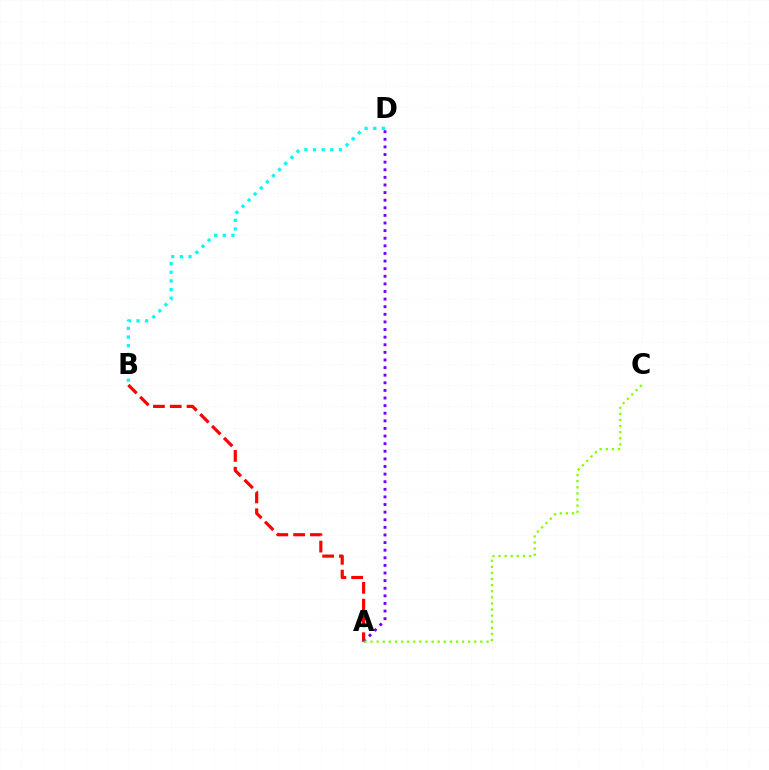{('B', 'D'): [{'color': '#00fff6', 'line_style': 'dotted', 'thickness': 2.35}], ('A', 'B'): [{'color': '#ff0000', 'line_style': 'dashed', 'thickness': 2.28}], ('A', 'D'): [{'color': '#7200ff', 'line_style': 'dotted', 'thickness': 2.07}], ('A', 'C'): [{'color': '#84ff00', 'line_style': 'dotted', 'thickness': 1.66}]}